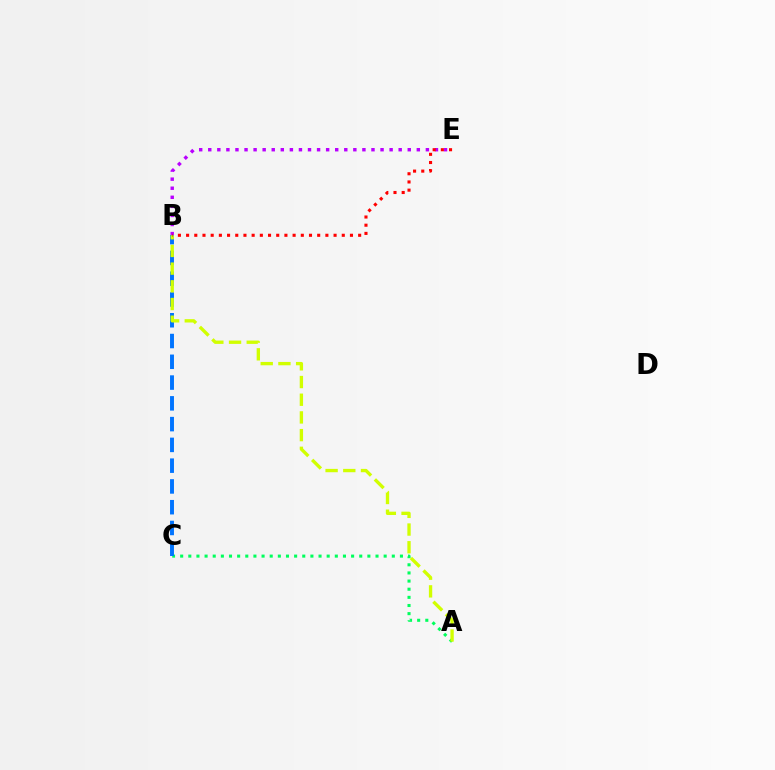{('B', 'E'): [{'color': '#b900ff', 'line_style': 'dotted', 'thickness': 2.46}, {'color': '#ff0000', 'line_style': 'dotted', 'thickness': 2.23}], ('A', 'C'): [{'color': '#00ff5c', 'line_style': 'dotted', 'thickness': 2.21}], ('B', 'C'): [{'color': '#0074ff', 'line_style': 'dashed', 'thickness': 2.82}], ('A', 'B'): [{'color': '#d1ff00', 'line_style': 'dashed', 'thickness': 2.4}]}